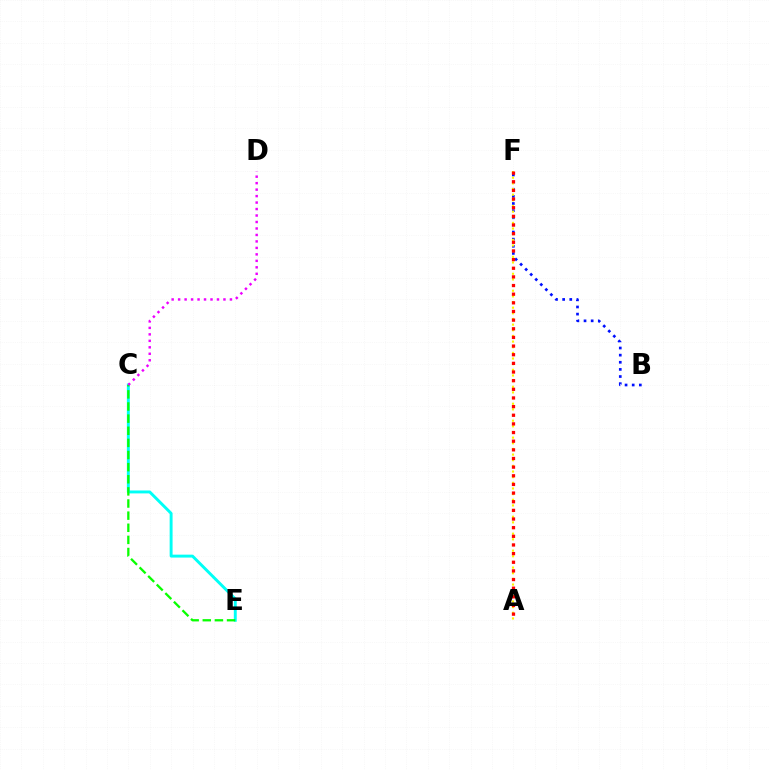{('C', 'E'): [{'color': '#00fff6', 'line_style': 'solid', 'thickness': 2.11}, {'color': '#08ff00', 'line_style': 'dashed', 'thickness': 1.65}], ('B', 'F'): [{'color': '#0010ff', 'line_style': 'dotted', 'thickness': 1.94}], ('A', 'F'): [{'color': '#fcf500', 'line_style': 'dotted', 'thickness': 1.54}, {'color': '#ff0000', 'line_style': 'dotted', 'thickness': 2.35}], ('C', 'D'): [{'color': '#ee00ff', 'line_style': 'dotted', 'thickness': 1.76}]}